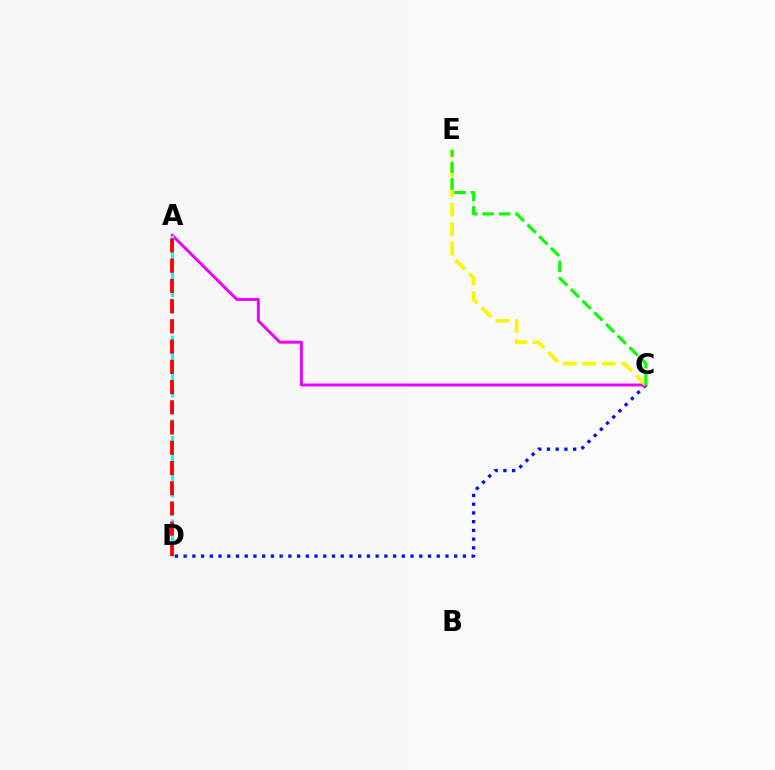{('C', 'D'): [{'color': '#0010ff', 'line_style': 'dotted', 'thickness': 2.37}], ('A', 'C'): [{'color': '#ee00ff', 'line_style': 'solid', 'thickness': 2.12}], ('C', 'E'): [{'color': '#fcf500', 'line_style': 'dashed', 'thickness': 2.65}, {'color': '#08ff00', 'line_style': 'dashed', 'thickness': 2.24}], ('A', 'D'): [{'color': '#00fff6', 'line_style': 'dashed', 'thickness': 2.27}, {'color': '#ff0000', 'line_style': 'dashed', 'thickness': 2.75}]}